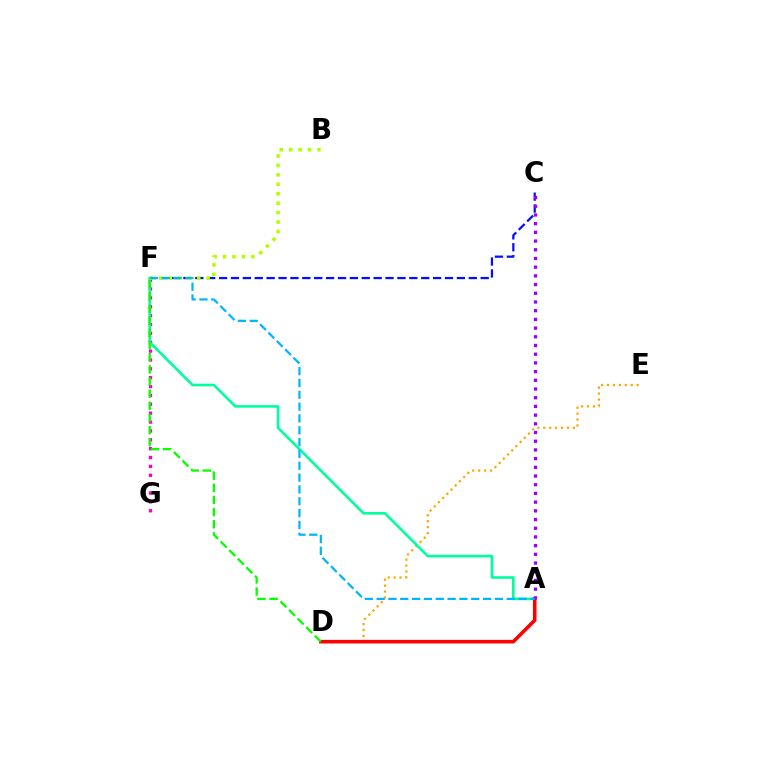{('D', 'E'): [{'color': '#ffa500', 'line_style': 'dotted', 'thickness': 1.61}], ('F', 'G'): [{'color': '#ff00bd', 'line_style': 'dotted', 'thickness': 2.41}], ('C', 'F'): [{'color': '#0010ff', 'line_style': 'dashed', 'thickness': 1.62}], ('A', 'F'): [{'color': '#00ff9d', 'line_style': 'solid', 'thickness': 1.89}, {'color': '#00b5ff', 'line_style': 'dashed', 'thickness': 1.61}], ('A', 'D'): [{'color': '#ff0000', 'line_style': 'solid', 'thickness': 2.58}], ('B', 'F'): [{'color': '#b3ff00', 'line_style': 'dotted', 'thickness': 2.57}], ('D', 'F'): [{'color': '#08ff00', 'line_style': 'dashed', 'thickness': 1.65}], ('A', 'C'): [{'color': '#9b00ff', 'line_style': 'dotted', 'thickness': 2.36}]}